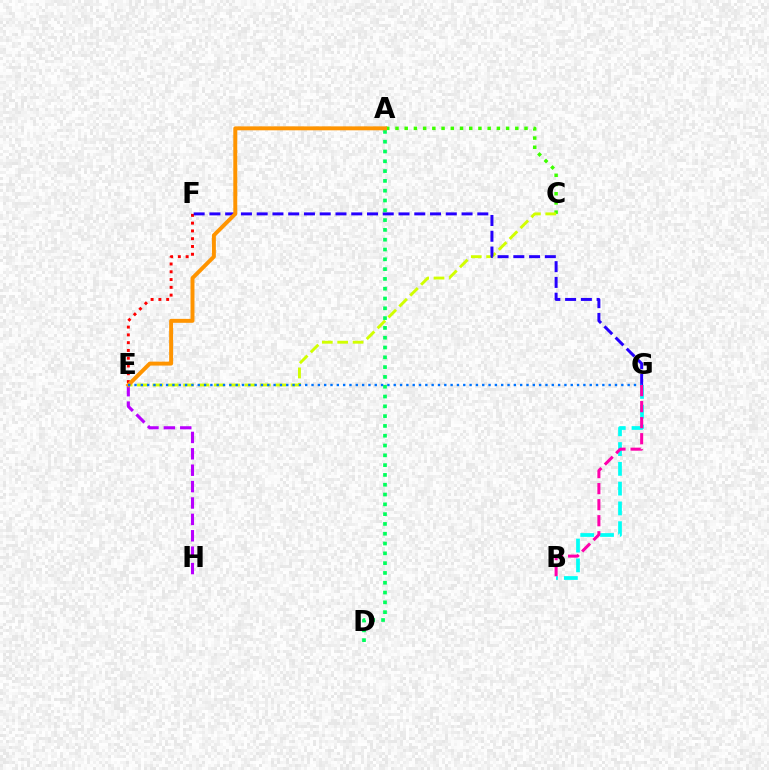{('A', 'C'): [{'color': '#3dff00', 'line_style': 'dotted', 'thickness': 2.5}], ('E', 'F'): [{'color': '#ff0000', 'line_style': 'dotted', 'thickness': 2.11}], ('C', 'E'): [{'color': '#d1ff00', 'line_style': 'dashed', 'thickness': 2.09}], ('E', 'H'): [{'color': '#b900ff', 'line_style': 'dashed', 'thickness': 2.23}], ('F', 'G'): [{'color': '#2500ff', 'line_style': 'dashed', 'thickness': 2.14}], ('B', 'G'): [{'color': '#00fff6', 'line_style': 'dashed', 'thickness': 2.69}, {'color': '#ff00ac', 'line_style': 'dashed', 'thickness': 2.18}], ('A', 'D'): [{'color': '#00ff5c', 'line_style': 'dotted', 'thickness': 2.66}], ('A', 'E'): [{'color': '#ff9400', 'line_style': 'solid', 'thickness': 2.84}], ('E', 'G'): [{'color': '#0074ff', 'line_style': 'dotted', 'thickness': 1.72}]}